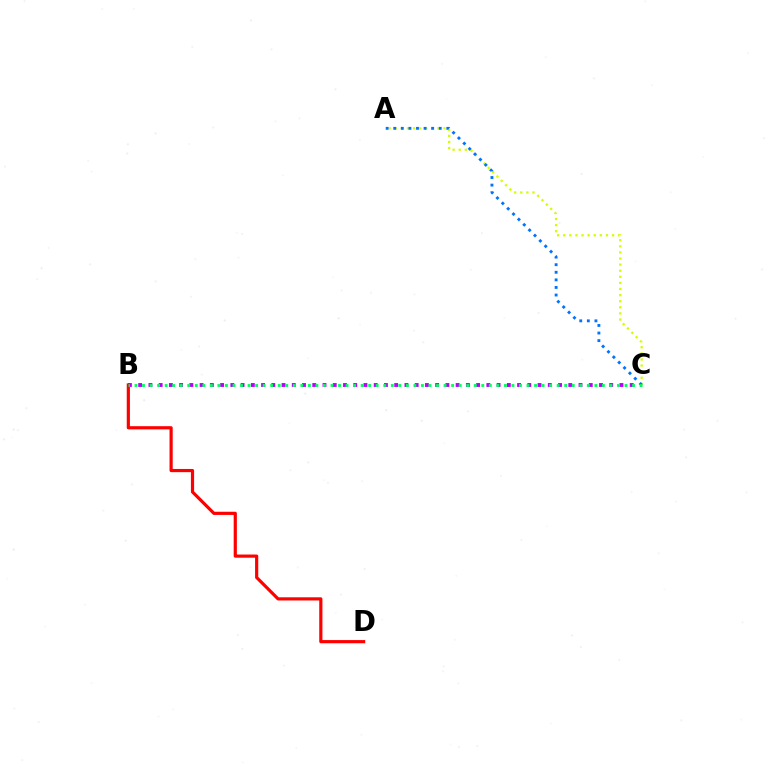{('A', 'C'): [{'color': '#d1ff00', 'line_style': 'dotted', 'thickness': 1.66}, {'color': '#0074ff', 'line_style': 'dotted', 'thickness': 2.06}], ('B', 'C'): [{'color': '#b900ff', 'line_style': 'dotted', 'thickness': 2.78}, {'color': '#00ff5c', 'line_style': 'dotted', 'thickness': 2.05}], ('B', 'D'): [{'color': '#ff0000', 'line_style': 'solid', 'thickness': 2.29}]}